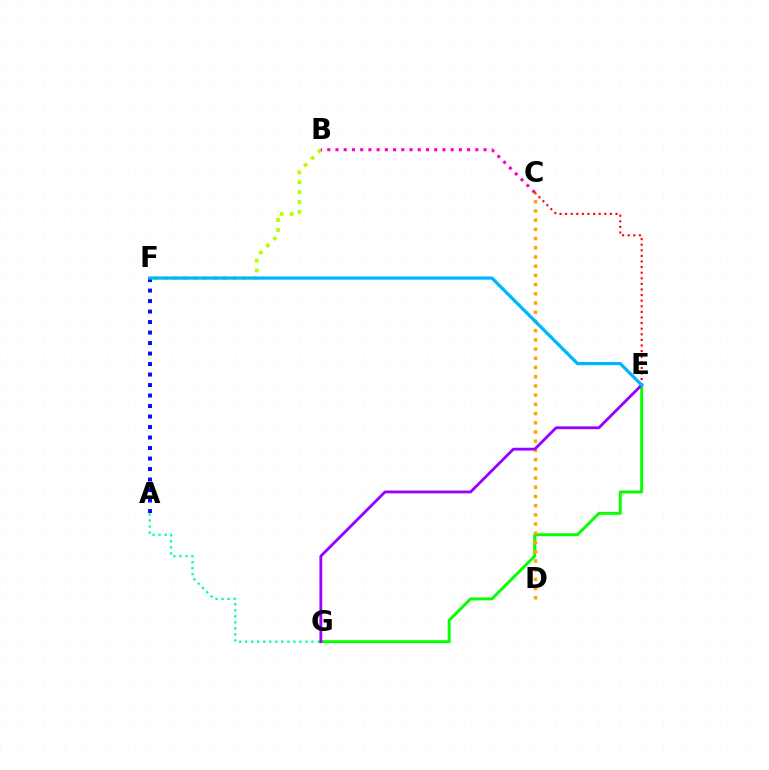{('B', 'F'): [{'color': '#b3ff00', 'line_style': 'dotted', 'thickness': 2.68}], ('A', 'G'): [{'color': '#00ff9d', 'line_style': 'dotted', 'thickness': 1.64}], ('E', 'G'): [{'color': '#08ff00', 'line_style': 'solid', 'thickness': 2.13}, {'color': '#9b00ff', 'line_style': 'solid', 'thickness': 2.03}], ('A', 'F'): [{'color': '#0010ff', 'line_style': 'dotted', 'thickness': 2.85}], ('C', 'E'): [{'color': '#ff0000', 'line_style': 'dotted', 'thickness': 1.52}], ('C', 'D'): [{'color': '#ffa500', 'line_style': 'dotted', 'thickness': 2.5}], ('E', 'F'): [{'color': '#00b5ff', 'line_style': 'solid', 'thickness': 2.33}], ('B', 'C'): [{'color': '#ff00bd', 'line_style': 'dotted', 'thickness': 2.24}]}